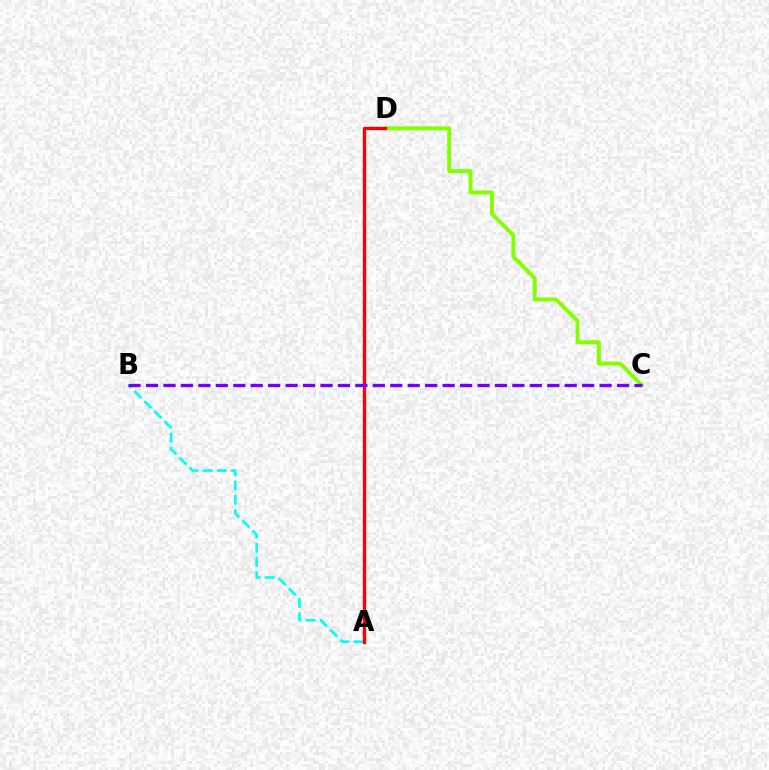{('A', 'B'): [{'color': '#00fff6', 'line_style': 'dashed', 'thickness': 1.93}], ('C', 'D'): [{'color': '#84ff00', 'line_style': 'solid', 'thickness': 2.82}], ('A', 'D'): [{'color': '#ff0000', 'line_style': 'solid', 'thickness': 2.4}], ('B', 'C'): [{'color': '#7200ff', 'line_style': 'dashed', 'thickness': 2.37}]}